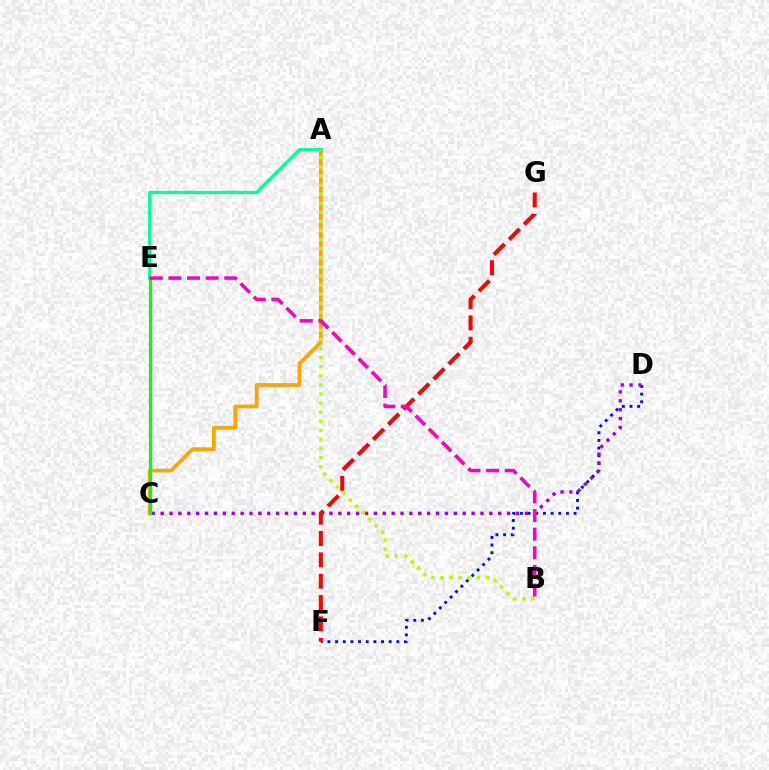{('D', 'F'): [{'color': '#0010ff', 'line_style': 'dotted', 'thickness': 2.08}], ('A', 'C'): [{'color': '#ffa500', 'line_style': 'solid', 'thickness': 2.69}], ('A', 'E'): [{'color': '#00ff9d', 'line_style': 'solid', 'thickness': 2.37}], ('C', 'E'): [{'color': '#00b5ff', 'line_style': 'solid', 'thickness': 2.03}, {'color': '#08ff00', 'line_style': 'solid', 'thickness': 2.31}], ('C', 'D'): [{'color': '#9b00ff', 'line_style': 'dotted', 'thickness': 2.41}], ('F', 'G'): [{'color': '#ff0000', 'line_style': 'dashed', 'thickness': 2.9}], ('A', 'B'): [{'color': '#b3ff00', 'line_style': 'dotted', 'thickness': 2.47}], ('B', 'E'): [{'color': '#ff00bd', 'line_style': 'dashed', 'thickness': 2.53}]}